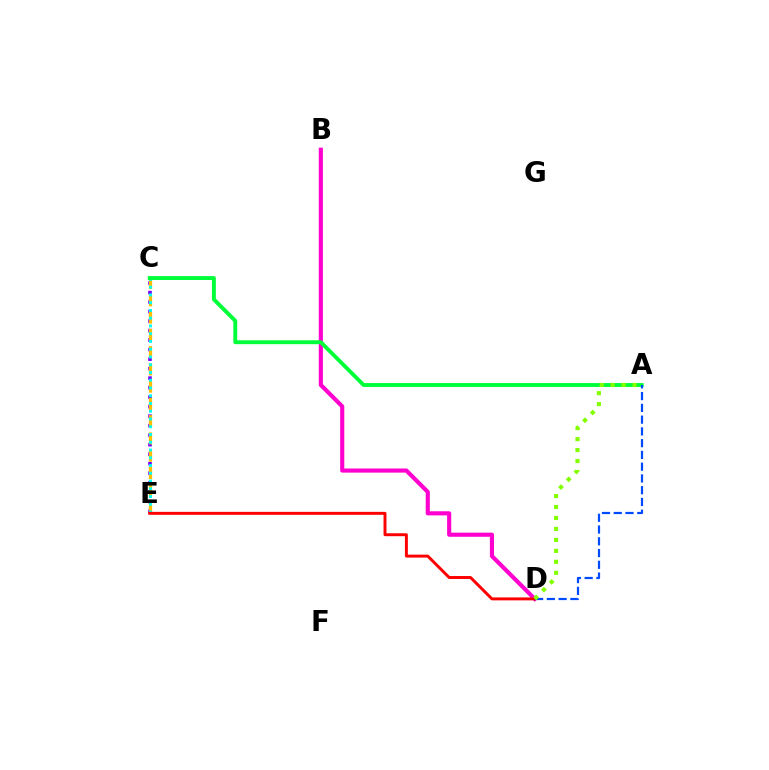{('C', 'E'): [{'color': '#7200ff', 'line_style': 'dotted', 'thickness': 2.58}, {'color': '#ffbd00', 'line_style': 'dashed', 'thickness': 2.34}, {'color': '#00fff6', 'line_style': 'dotted', 'thickness': 2.11}], ('B', 'D'): [{'color': '#ff00cf', 'line_style': 'solid', 'thickness': 2.97}], ('A', 'C'): [{'color': '#00ff39', 'line_style': 'solid', 'thickness': 2.81}], ('D', 'E'): [{'color': '#ff0000', 'line_style': 'solid', 'thickness': 2.12}], ('A', 'D'): [{'color': '#004bff', 'line_style': 'dashed', 'thickness': 1.6}, {'color': '#84ff00', 'line_style': 'dotted', 'thickness': 2.98}]}